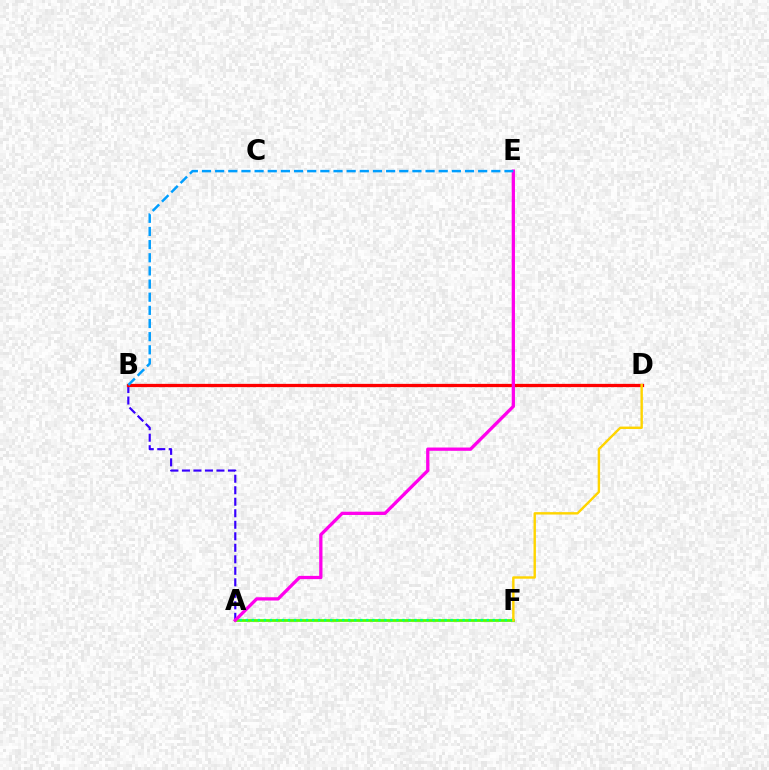{('A', 'B'): [{'color': '#3700ff', 'line_style': 'dashed', 'thickness': 1.56}], ('A', 'F'): [{'color': '#4fff00', 'line_style': 'solid', 'thickness': 1.99}, {'color': '#00ff86', 'line_style': 'dotted', 'thickness': 1.64}], ('B', 'D'): [{'color': '#ff0000', 'line_style': 'solid', 'thickness': 2.35}], ('A', 'E'): [{'color': '#ff00ed', 'line_style': 'solid', 'thickness': 2.36}], ('D', 'F'): [{'color': '#ffd500', 'line_style': 'solid', 'thickness': 1.73}], ('B', 'E'): [{'color': '#009eff', 'line_style': 'dashed', 'thickness': 1.79}]}